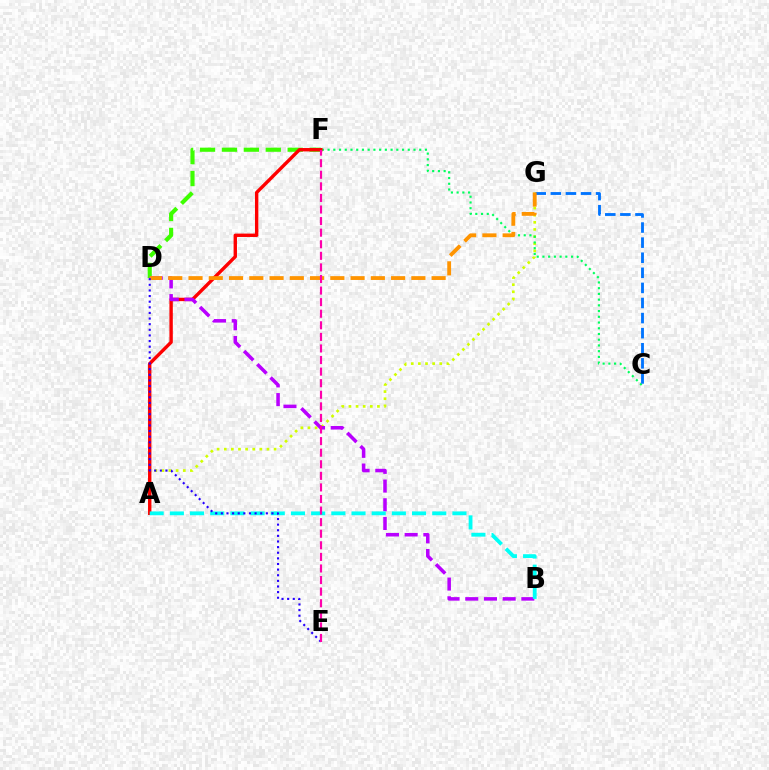{('A', 'G'): [{'color': '#d1ff00', 'line_style': 'dotted', 'thickness': 1.93}], ('C', 'F'): [{'color': '#00ff5c', 'line_style': 'dotted', 'thickness': 1.56}], ('D', 'F'): [{'color': '#3dff00', 'line_style': 'dashed', 'thickness': 2.98}], ('A', 'F'): [{'color': '#ff0000', 'line_style': 'solid', 'thickness': 2.44}], ('C', 'G'): [{'color': '#0074ff', 'line_style': 'dashed', 'thickness': 2.05}], ('B', 'D'): [{'color': '#b900ff', 'line_style': 'dashed', 'thickness': 2.54}], ('A', 'B'): [{'color': '#00fff6', 'line_style': 'dashed', 'thickness': 2.74}], ('D', 'G'): [{'color': '#ff9400', 'line_style': 'dashed', 'thickness': 2.75}], ('D', 'E'): [{'color': '#2500ff', 'line_style': 'dotted', 'thickness': 1.53}], ('E', 'F'): [{'color': '#ff00ac', 'line_style': 'dashed', 'thickness': 1.57}]}